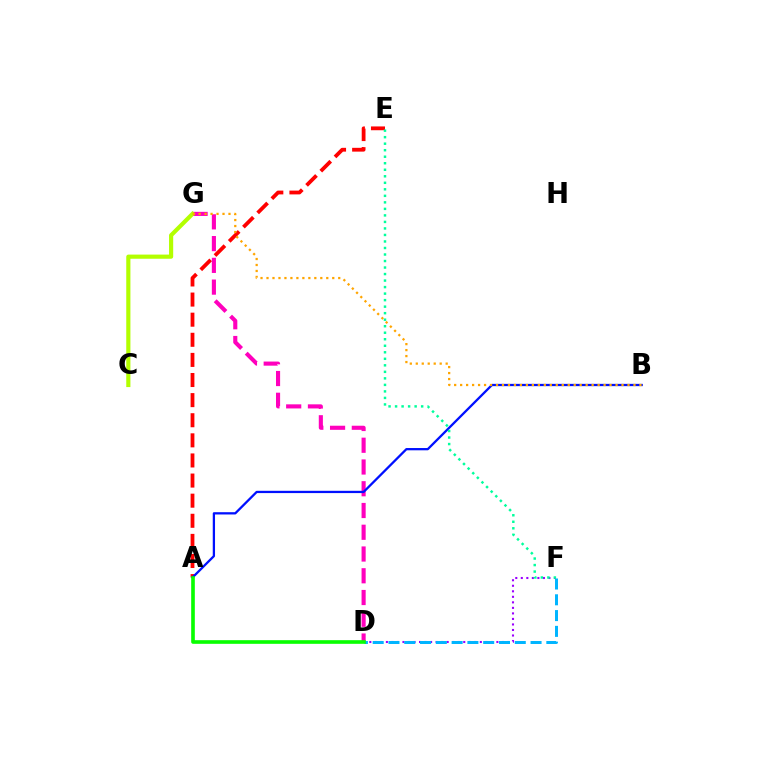{('A', 'E'): [{'color': '#ff0000', 'line_style': 'dashed', 'thickness': 2.73}], ('D', 'G'): [{'color': '#ff00bd', 'line_style': 'dashed', 'thickness': 2.96}], ('D', 'F'): [{'color': '#9b00ff', 'line_style': 'dotted', 'thickness': 1.5}, {'color': '#00b5ff', 'line_style': 'dashed', 'thickness': 2.14}], ('C', 'G'): [{'color': '#b3ff00', 'line_style': 'solid', 'thickness': 2.99}], ('A', 'B'): [{'color': '#0010ff', 'line_style': 'solid', 'thickness': 1.64}], ('A', 'D'): [{'color': '#08ff00', 'line_style': 'solid', 'thickness': 2.62}], ('B', 'G'): [{'color': '#ffa500', 'line_style': 'dotted', 'thickness': 1.62}], ('E', 'F'): [{'color': '#00ff9d', 'line_style': 'dotted', 'thickness': 1.77}]}